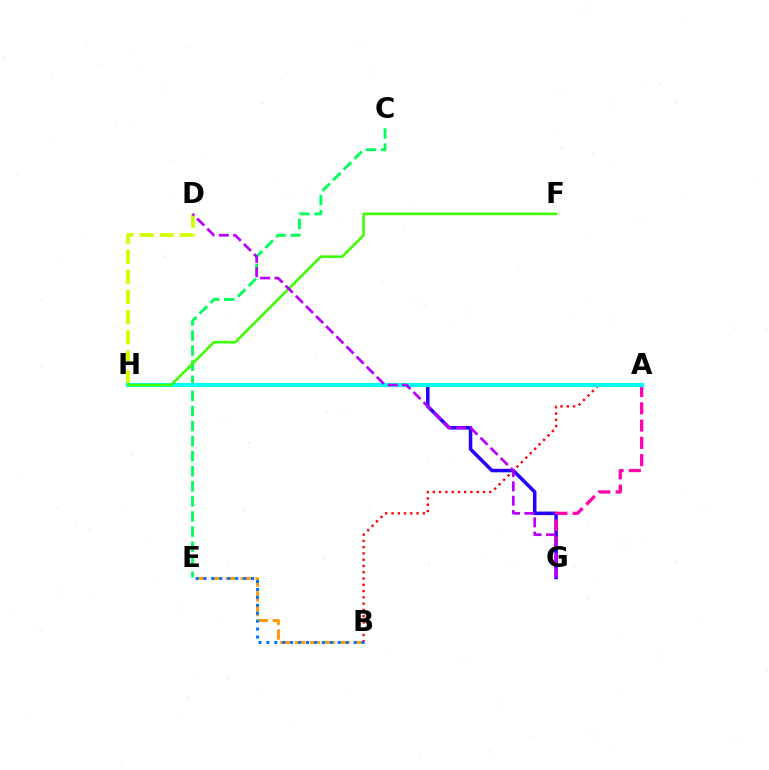{('D', 'H'): [{'color': '#d1ff00', 'line_style': 'dashed', 'thickness': 2.74}], ('G', 'H'): [{'color': '#2500ff', 'line_style': 'solid', 'thickness': 2.54}], ('B', 'E'): [{'color': '#ff9400', 'line_style': 'dashed', 'thickness': 2.01}, {'color': '#0074ff', 'line_style': 'dotted', 'thickness': 2.15}], ('C', 'E'): [{'color': '#00ff5c', 'line_style': 'dashed', 'thickness': 2.05}], ('A', 'B'): [{'color': '#ff0000', 'line_style': 'dotted', 'thickness': 1.7}], ('A', 'G'): [{'color': '#ff00ac', 'line_style': 'dashed', 'thickness': 2.35}], ('A', 'H'): [{'color': '#00fff6', 'line_style': 'solid', 'thickness': 2.98}], ('F', 'H'): [{'color': '#3dff00', 'line_style': 'solid', 'thickness': 1.85}], ('D', 'G'): [{'color': '#b900ff', 'line_style': 'dashed', 'thickness': 1.95}]}